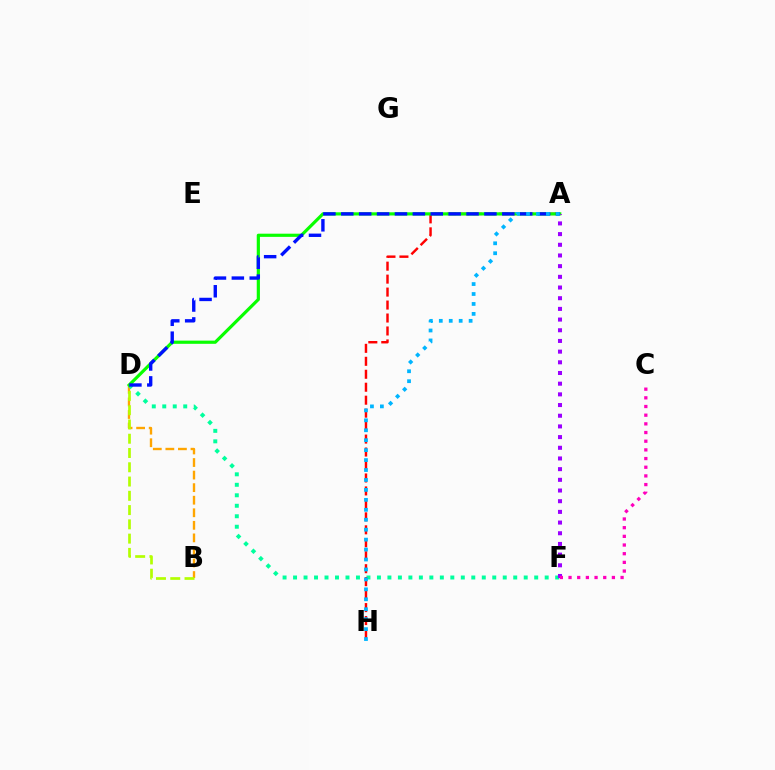{('B', 'D'): [{'color': '#ffa500', 'line_style': 'dashed', 'thickness': 1.71}, {'color': '#b3ff00', 'line_style': 'dashed', 'thickness': 1.94}], ('D', 'F'): [{'color': '#00ff9d', 'line_style': 'dotted', 'thickness': 2.85}], ('A', 'H'): [{'color': '#ff0000', 'line_style': 'dashed', 'thickness': 1.76}, {'color': '#00b5ff', 'line_style': 'dotted', 'thickness': 2.7}], ('A', 'D'): [{'color': '#08ff00', 'line_style': 'solid', 'thickness': 2.29}, {'color': '#0010ff', 'line_style': 'dashed', 'thickness': 2.43}], ('A', 'F'): [{'color': '#9b00ff', 'line_style': 'dotted', 'thickness': 2.9}], ('C', 'F'): [{'color': '#ff00bd', 'line_style': 'dotted', 'thickness': 2.36}]}